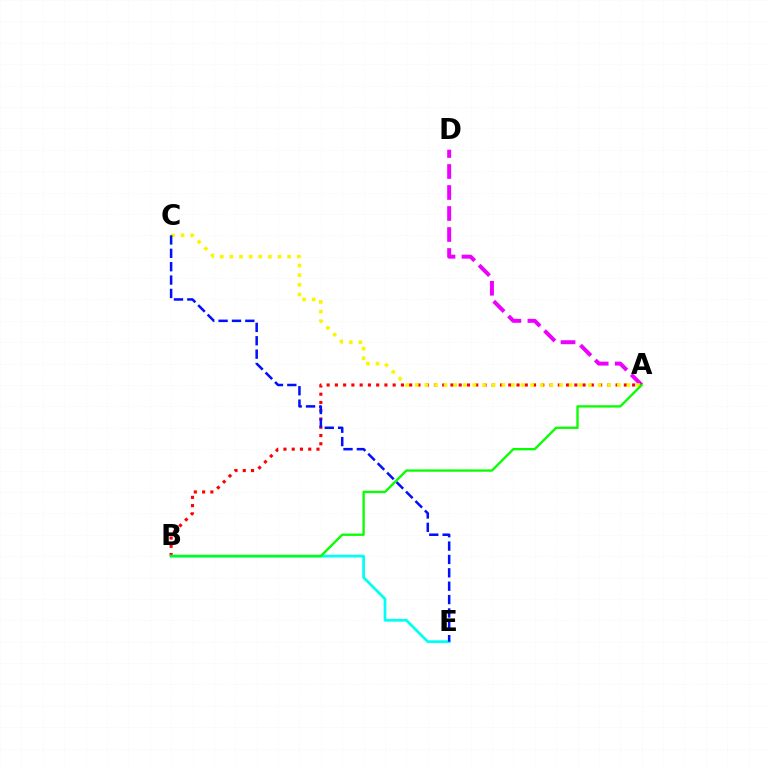{('A', 'D'): [{'color': '#ee00ff', 'line_style': 'dashed', 'thickness': 2.85}], ('A', 'B'): [{'color': '#ff0000', 'line_style': 'dotted', 'thickness': 2.24}, {'color': '#08ff00', 'line_style': 'solid', 'thickness': 1.68}], ('A', 'C'): [{'color': '#fcf500', 'line_style': 'dotted', 'thickness': 2.61}], ('B', 'E'): [{'color': '#00fff6', 'line_style': 'solid', 'thickness': 1.99}], ('C', 'E'): [{'color': '#0010ff', 'line_style': 'dashed', 'thickness': 1.82}]}